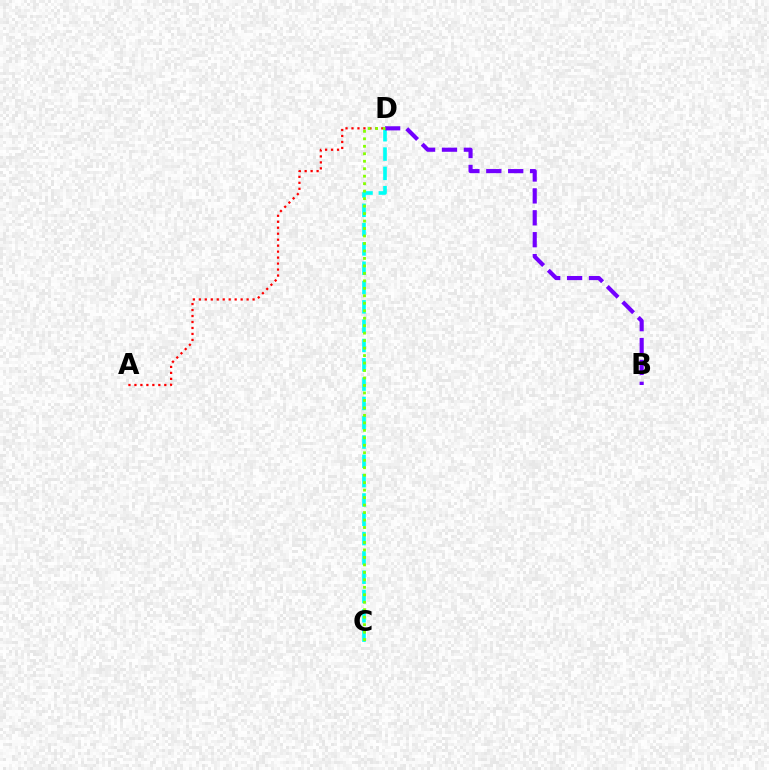{('A', 'D'): [{'color': '#ff0000', 'line_style': 'dotted', 'thickness': 1.62}], ('C', 'D'): [{'color': '#00fff6', 'line_style': 'dashed', 'thickness': 2.62}, {'color': '#84ff00', 'line_style': 'dotted', 'thickness': 2.03}], ('B', 'D'): [{'color': '#7200ff', 'line_style': 'dashed', 'thickness': 2.98}]}